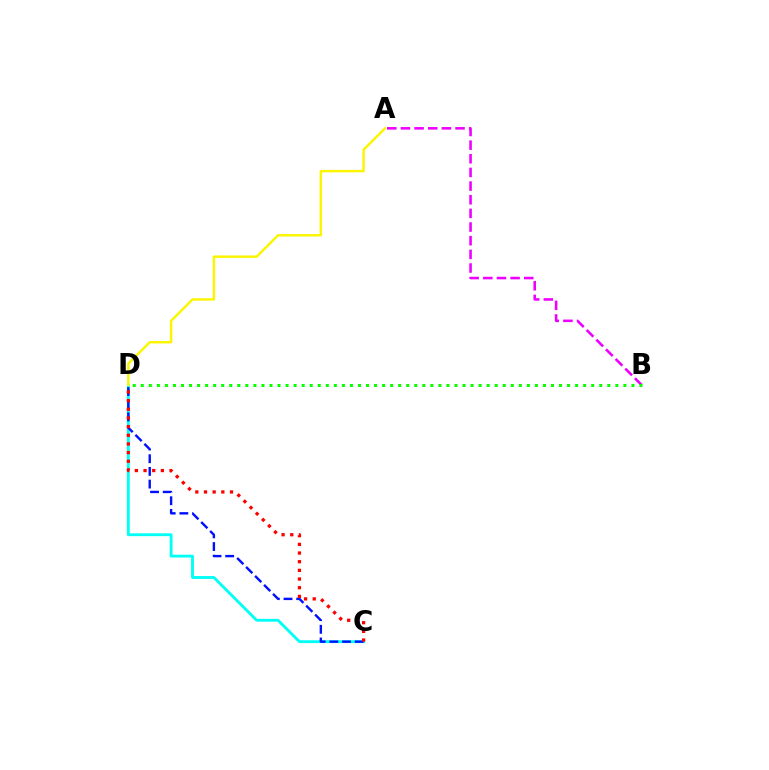{('A', 'B'): [{'color': '#ee00ff', 'line_style': 'dashed', 'thickness': 1.85}], ('C', 'D'): [{'color': '#00fff6', 'line_style': 'solid', 'thickness': 2.05}, {'color': '#0010ff', 'line_style': 'dashed', 'thickness': 1.72}, {'color': '#ff0000', 'line_style': 'dotted', 'thickness': 2.35}], ('A', 'D'): [{'color': '#fcf500', 'line_style': 'solid', 'thickness': 1.76}], ('B', 'D'): [{'color': '#08ff00', 'line_style': 'dotted', 'thickness': 2.19}]}